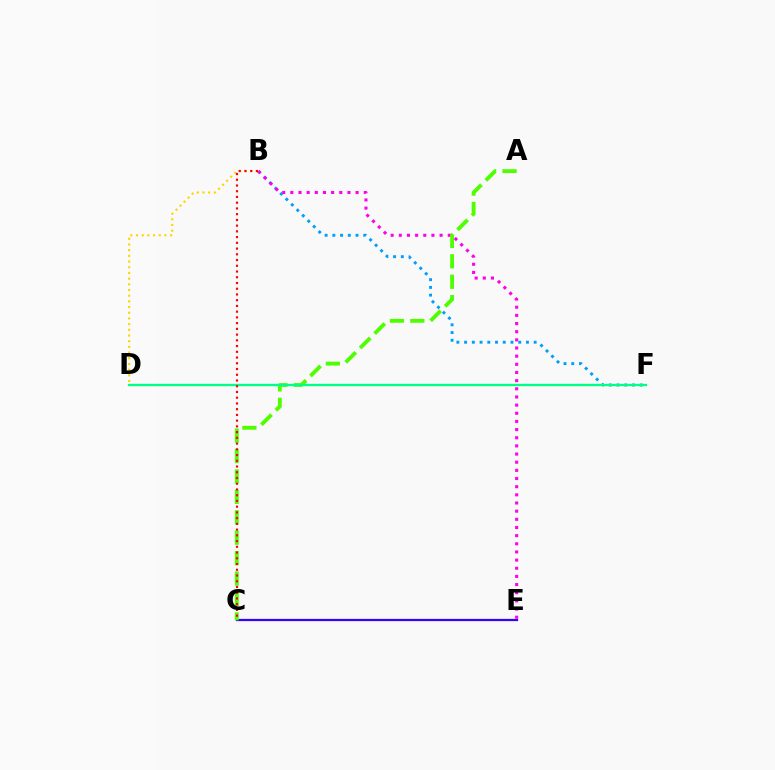{('B', 'F'): [{'color': '#009eff', 'line_style': 'dotted', 'thickness': 2.1}], ('B', 'D'): [{'color': '#ffd500', 'line_style': 'dotted', 'thickness': 1.55}], ('B', 'E'): [{'color': '#ff00ed', 'line_style': 'dotted', 'thickness': 2.22}], ('C', 'E'): [{'color': '#3700ff', 'line_style': 'solid', 'thickness': 1.61}], ('A', 'C'): [{'color': '#4fff00', 'line_style': 'dashed', 'thickness': 2.77}], ('D', 'F'): [{'color': '#00ff86', 'line_style': 'solid', 'thickness': 1.67}], ('B', 'C'): [{'color': '#ff0000', 'line_style': 'dotted', 'thickness': 1.56}]}